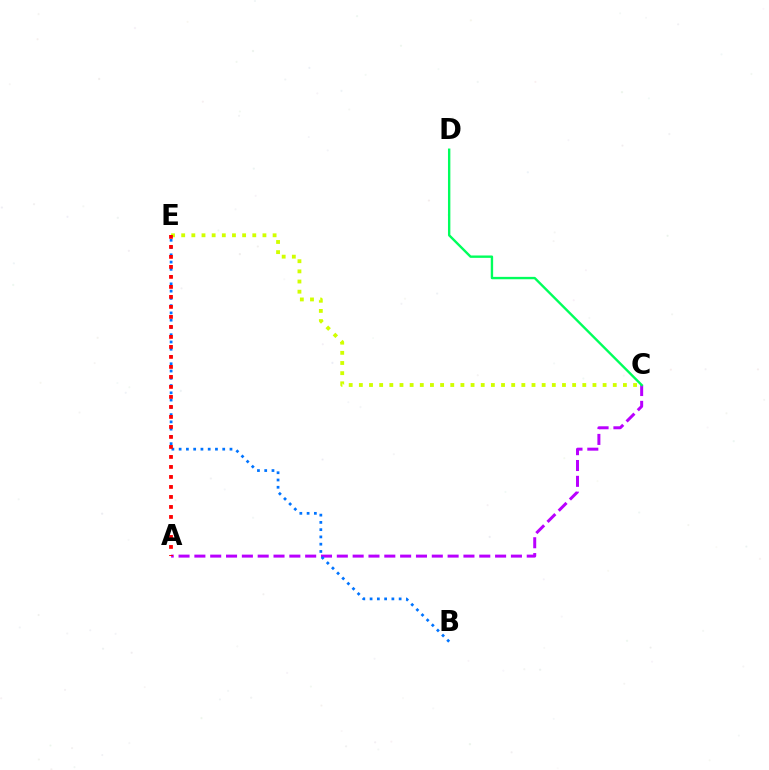{('A', 'C'): [{'color': '#b900ff', 'line_style': 'dashed', 'thickness': 2.15}], ('C', 'E'): [{'color': '#d1ff00', 'line_style': 'dotted', 'thickness': 2.76}], ('C', 'D'): [{'color': '#00ff5c', 'line_style': 'solid', 'thickness': 1.71}], ('B', 'E'): [{'color': '#0074ff', 'line_style': 'dotted', 'thickness': 1.97}], ('A', 'E'): [{'color': '#ff0000', 'line_style': 'dotted', 'thickness': 2.72}]}